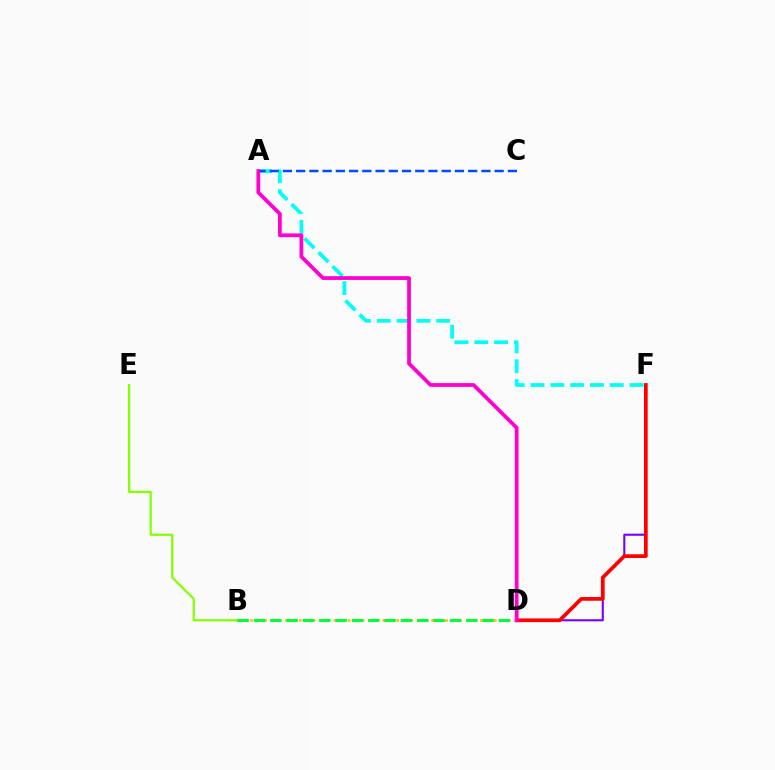{('B', 'D'): [{'color': '#ffbd00', 'line_style': 'dotted', 'thickness': 1.89}, {'color': '#00ff39', 'line_style': 'dashed', 'thickness': 2.22}], ('B', 'E'): [{'color': '#84ff00', 'line_style': 'solid', 'thickness': 1.59}], ('A', 'F'): [{'color': '#00fff6', 'line_style': 'dashed', 'thickness': 2.69}], ('D', 'F'): [{'color': '#7200ff', 'line_style': 'solid', 'thickness': 1.5}, {'color': '#ff0000', 'line_style': 'solid', 'thickness': 2.68}], ('A', 'C'): [{'color': '#004bff', 'line_style': 'dashed', 'thickness': 1.8}], ('A', 'D'): [{'color': '#ff00cf', 'line_style': 'solid', 'thickness': 2.71}]}